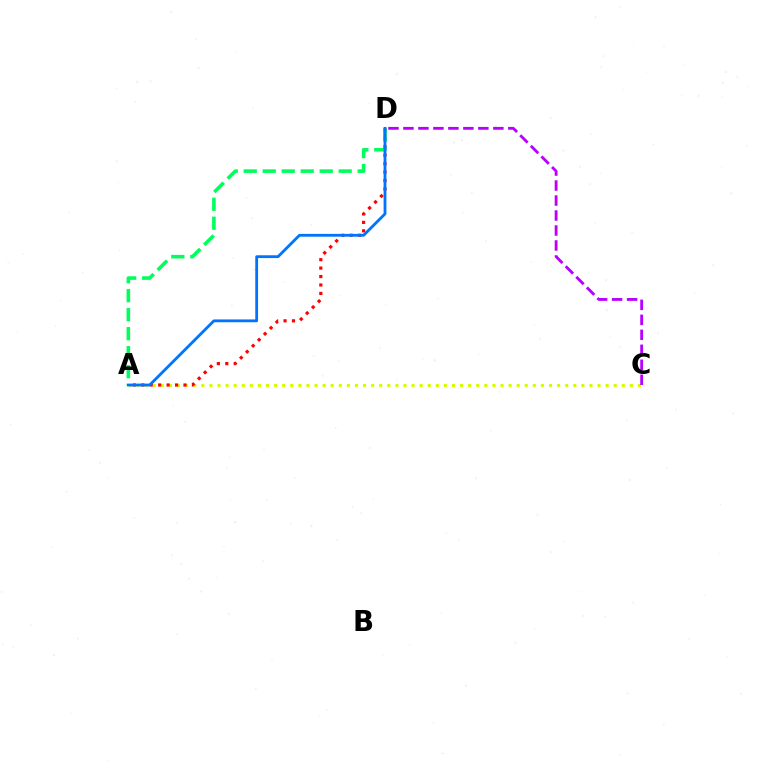{('A', 'C'): [{'color': '#d1ff00', 'line_style': 'dotted', 'thickness': 2.2}], ('A', 'D'): [{'color': '#ff0000', 'line_style': 'dotted', 'thickness': 2.29}, {'color': '#00ff5c', 'line_style': 'dashed', 'thickness': 2.58}, {'color': '#0074ff', 'line_style': 'solid', 'thickness': 2.02}], ('C', 'D'): [{'color': '#b900ff', 'line_style': 'dashed', 'thickness': 2.04}]}